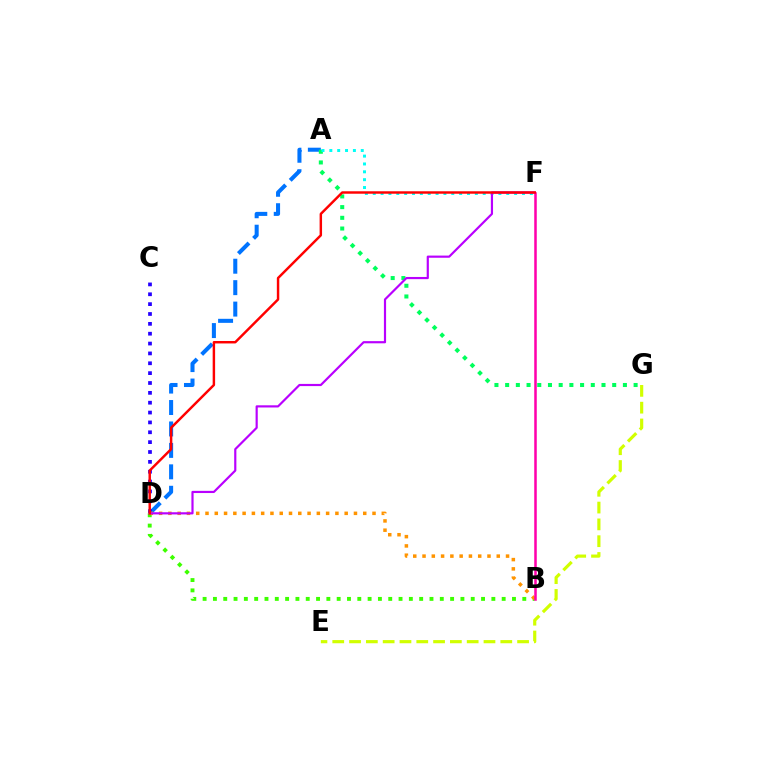{('A', 'D'): [{'color': '#0074ff', 'line_style': 'dashed', 'thickness': 2.91}], ('A', 'G'): [{'color': '#00ff5c', 'line_style': 'dotted', 'thickness': 2.91}], ('C', 'D'): [{'color': '#2500ff', 'line_style': 'dotted', 'thickness': 2.68}], ('B', 'D'): [{'color': '#3dff00', 'line_style': 'dotted', 'thickness': 2.8}, {'color': '#ff9400', 'line_style': 'dotted', 'thickness': 2.52}], ('A', 'F'): [{'color': '#00fff6', 'line_style': 'dotted', 'thickness': 2.13}], ('D', 'F'): [{'color': '#b900ff', 'line_style': 'solid', 'thickness': 1.57}, {'color': '#ff0000', 'line_style': 'solid', 'thickness': 1.77}], ('B', 'F'): [{'color': '#ff00ac', 'line_style': 'solid', 'thickness': 1.82}], ('E', 'G'): [{'color': '#d1ff00', 'line_style': 'dashed', 'thickness': 2.28}]}